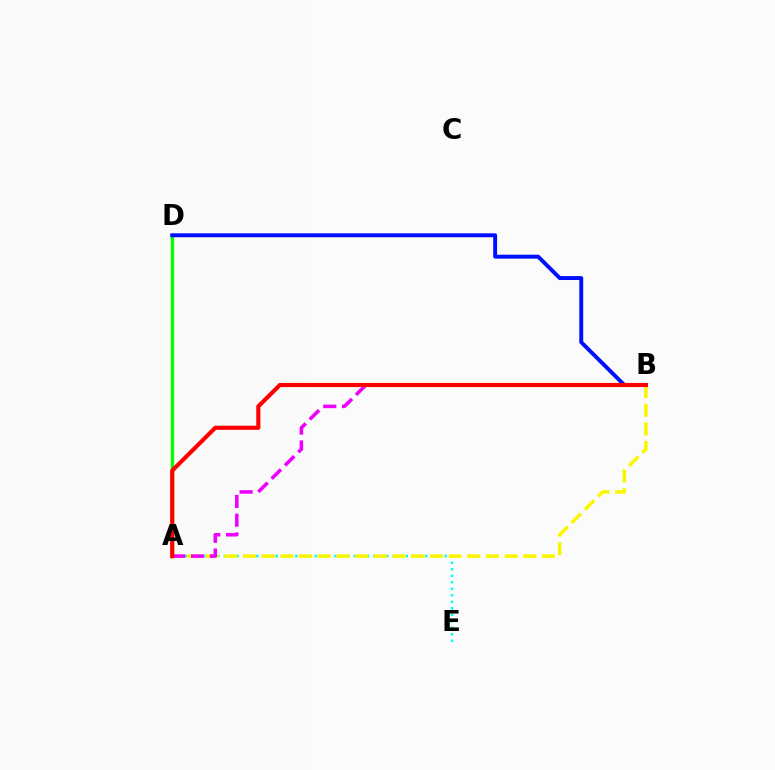{('A', 'D'): [{'color': '#08ff00', 'line_style': 'solid', 'thickness': 2.42}], ('A', 'E'): [{'color': '#00fff6', 'line_style': 'dotted', 'thickness': 1.77}], ('A', 'B'): [{'color': '#fcf500', 'line_style': 'dashed', 'thickness': 2.54}, {'color': '#ee00ff', 'line_style': 'dashed', 'thickness': 2.55}, {'color': '#ff0000', 'line_style': 'solid', 'thickness': 2.97}], ('B', 'D'): [{'color': '#0010ff', 'line_style': 'solid', 'thickness': 2.83}]}